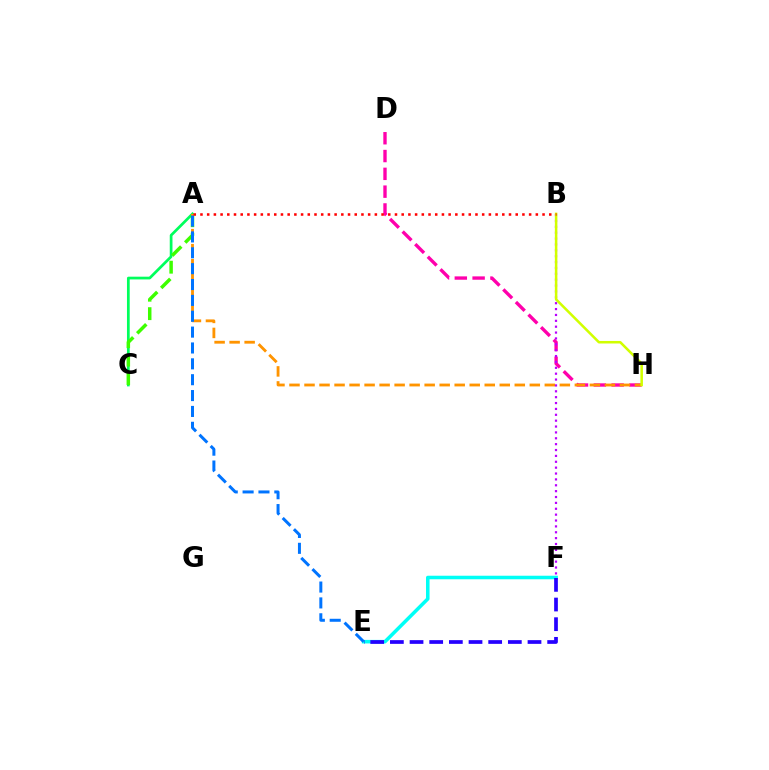{('D', 'H'): [{'color': '#ff00ac', 'line_style': 'dashed', 'thickness': 2.42}], ('A', 'C'): [{'color': '#00ff5c', 'line_style': 'solid', 'thickness': 1.97}, {'color': '#3dff00', 'line_style': 'dashed', 'thickness': 2.51}], ('E', 'F'): [{'color': '#00fff6', 'line_style': 'solid', 'thickness': 2.55}, {'color': '#2500ff', 'line_style': 'dashed', 'thickness': 2.67}], ('A', 'H'): [{'color': '#ff9400', 'line_style': 'dashed', 'thickness': 2.04}], ('B', 'F'): [{'color': '#b900ff', 'line_style': 'dotted', 'thickness': 1.6}], ('A', 'E'): [{'color': '#0074ff', 'line_style': 'dashed', 'thickness': 2.16}], ('B', 'H'): [{'color': '#d1ff00', 'line_style': 'solid', 'thickness': 1.83}], ('A', 'B'): [{'color': '#ff0000', 'line_style': 'dotted', 'thickness': 1.82}]}